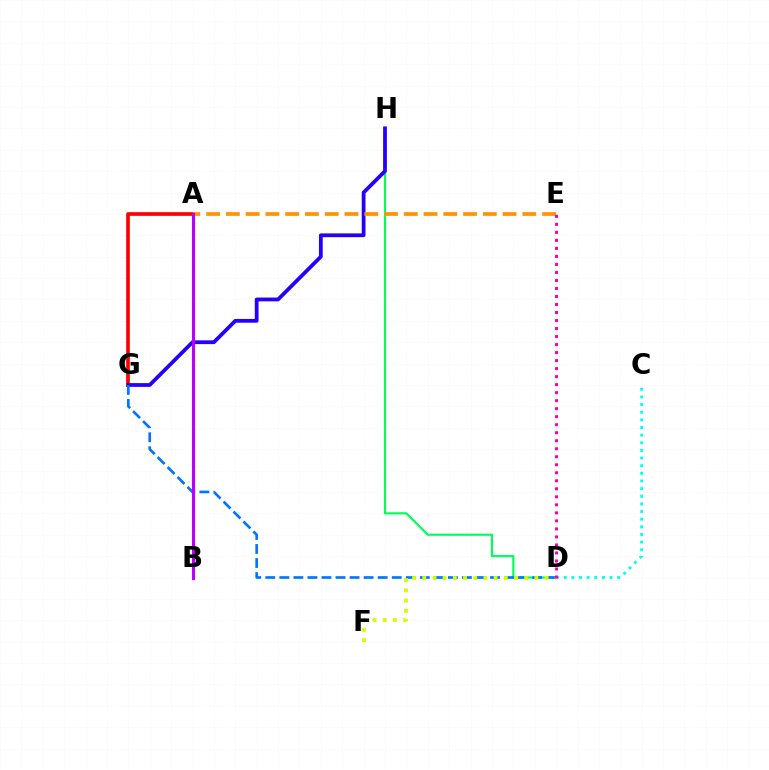{('D', 'H'): [{'color': '#00ff5c', 'line_style': 'solid', 'thickness': 1.57}], ('A', 'G'): [{'color': '#ff0000', 'line_style': 'solid', 'thickness': 2.66}], ('G', 'H'): [{'color': '#2500ff', 'line_style': 'solid', 'thickness': 2.72}], ('A', 'B'): [{'color': '#3dff00', 'line_style': 'solid', 'thickness': 2.1}, {'color': '#b900ff', 'line_style': 'solid', 'thickness': 2.22}], ('D', 'G'): [{'color': '#0074ff', 'line_style': 'dashed', 'thickness': 1.91}], ('A', 'E'): [{'color': '#ff9400', 'line_style': 'dashed', 'thickness': 2.68}], ('C', 'D'): [{'color': '#00fff6', 'line_style': 'dotted', 'thickness': 2.08}], ('D', 'F'): [{'color': '#d1ff00', 'line_style': 'dotted', 'thickness': 2.77}], ('D', 'E'): [{'color': '#ff00ac', 'line_style': 'dotted', 'thickness': 2.18}]}